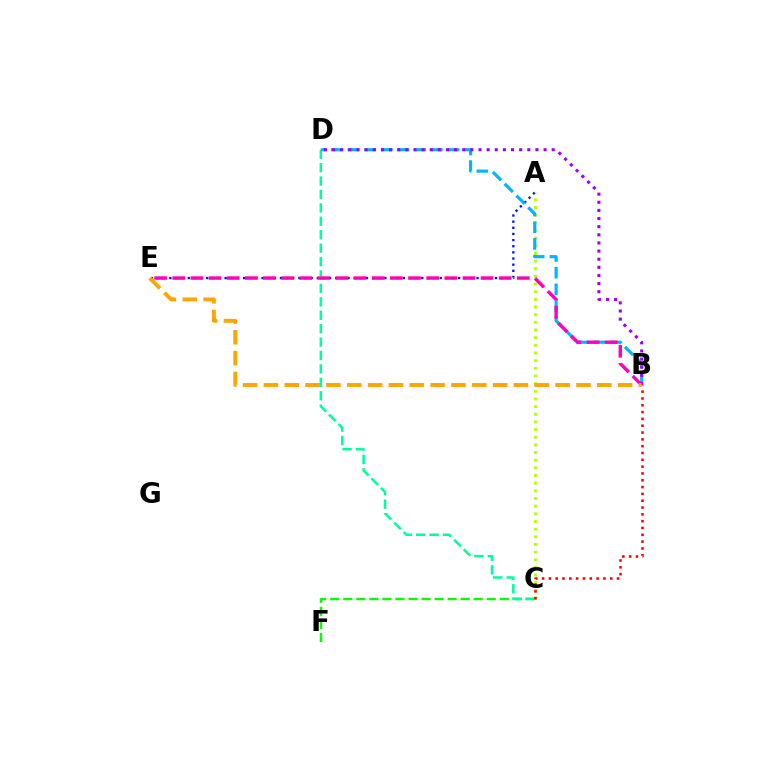{('C', 'F'): [{'color': '#08ff00', 'line_style': 'dashed', 'thickness': 1.77}], ('A', 'C'): [{'color': '#b3ff00', 'line_style': 'dotted', 'thickness': 2.08}], ('C', 'D'): [{'color': '#00ff9d', 'line_style': 'dashed', 'thickness': 1.82}], ('A', 'E'): [{'color': '#0010ff', 'line_style': 'dotted', 'thickness': 1.67}], ('B', 'C'): [{'color': '#ff0000', 'line_style': 'dotted', 'thickness': 1.85}], ('B', 'D'): [{'color': '#00b5ff', 'line_style': 'dashed', 'thickness': 2.27}, {'color': '#9b00ff', 'line_style': 'dotted', 'thickness': 2.21}], ('B', 'E'): [{'color': '#ff00bd', 'line_style': 'dashed', 'thickness': 2.46}, {'color': '#ffa500', 'line_style': 'dashed', 'thickness': 2.83}]}